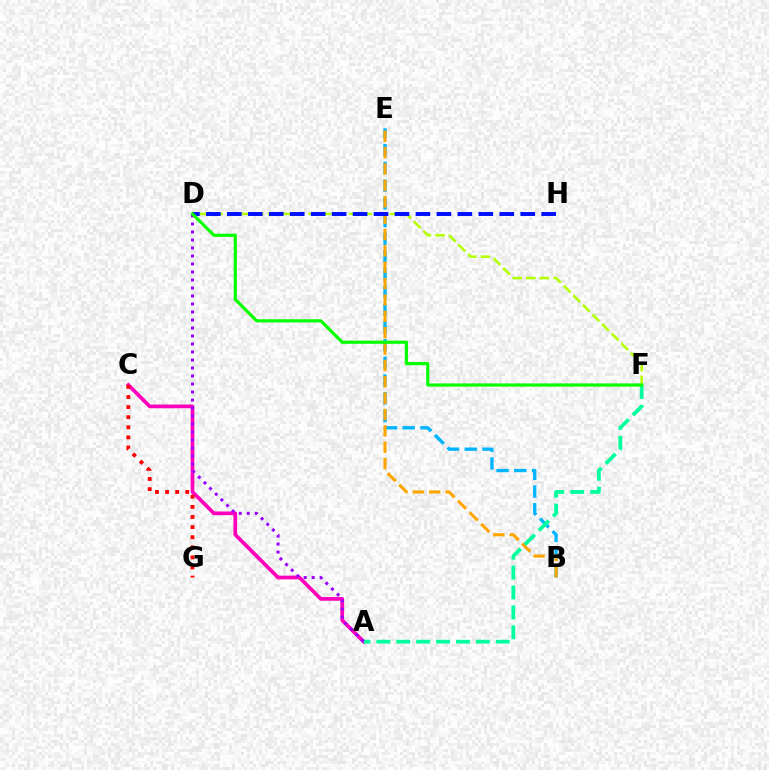{('A', 'C'): [{'color': '#ff00bd', 'line_style': 'solid', 'thickness': 2.68}], ('B', 'E'): [{'color': '#00b5ff', 'line_style': 'dashed', 'thickness': 2.41}, {'color': '#ffa500', 'line_style': 'dashed', 'thickness': 2.22}], ('C', 'G'): [{'color': '#ff0000', 'line_style': 'dotted', 'thickness': 2.74}], ('A', 'F'): [{'color': '#00ff9d', 'line_style': 'dashed', 'thickness': 2.7}], ('D', 'F'): [{'color': '#b3ff00', 'line_style': 'dashed', 'thickness': 1.84}, {'color': '#08ff00', 'line_style': 'solid', 'thickness': 2.29}], ('D', 'H'): [{'color': '#0010ff', 'line_style': 'dashed', 'thickness': 2.85}], ('A', 'D'): [{'color': '#9b00ff', 'line_style': 'dotted', 'thickness': 2.17}]}